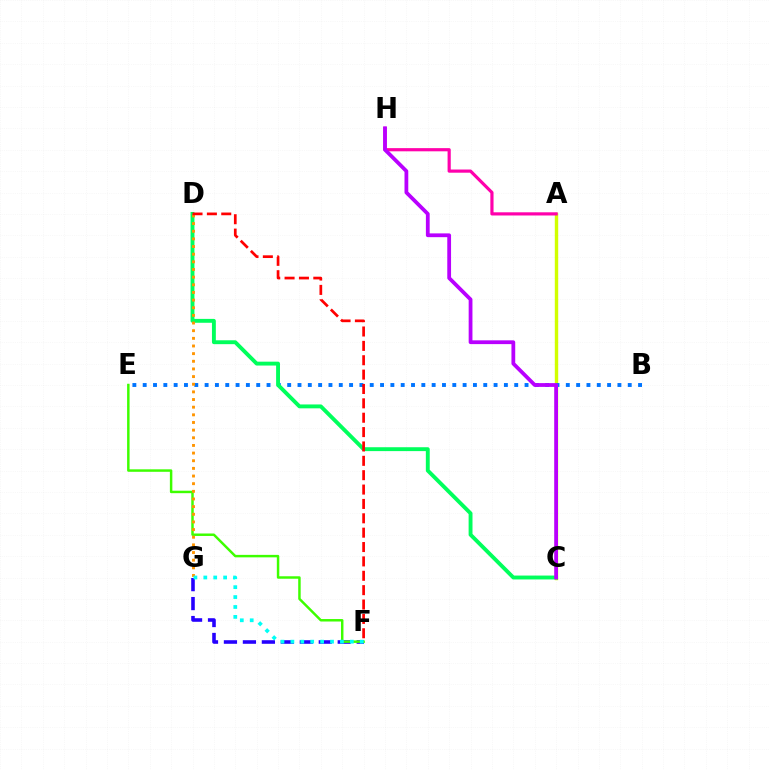{('F', 'G'): [{'color': '#2500ff', 'line_style': 'dashed', 'thickness': 2.58}, {'color': '#00fff6', 'line_style': 'dotted', 'thickness': 2.69}], ('A', 'C'): [{'color': '#d1ff00', 'line_style': 'solid', 'thickness': 2.45}], ('A', 'H'): [{'color': '#ff00ac', 'line_style': 'solid', 'thickness': 2.29}], ('B', 'E'): [{'color': '#0074ff', 'line_style': 'dotted', 'thickness': 2.8}], ('E', 'F'): [{'color': '#3dff00', 'line_style': 'solid', 'thickness': 1.78}], ('C', 'D'): [{'color': '#00ff5c', 'line_style': 'solid', 'thickness': 2.8}], ('D', 'G'): [{'color': '#ff9400', 'line_style': 'dotted', 'thickness': 2.08}], ('C', 'H'): [{'color': '#b900ff', 'line_style': 'solid', 'thickness': 2.72}], ('D', 'F'): [{'color': '#ff0000', 'line_style': 'dashed', 'thickness': 1.95}]}